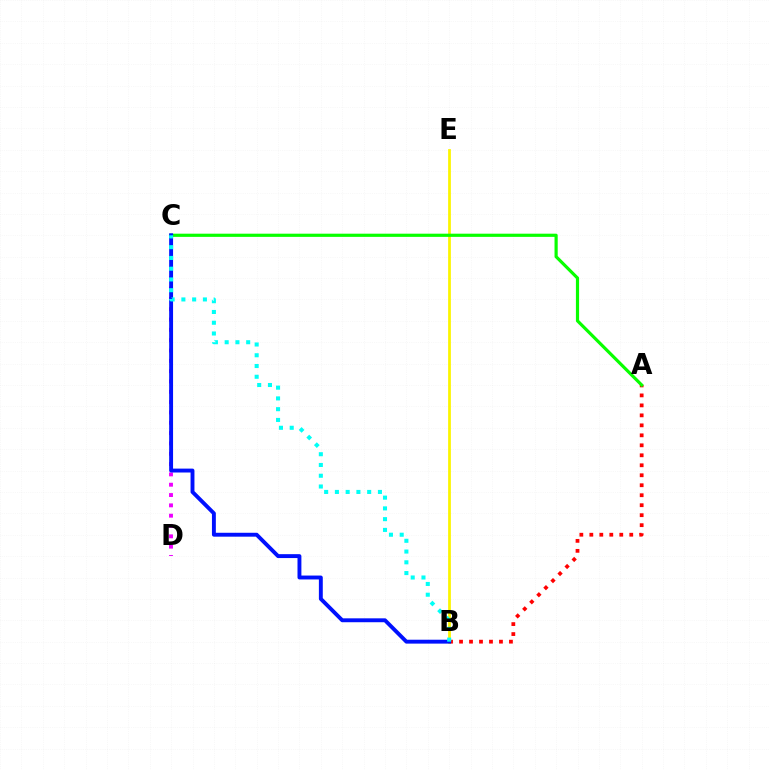{('A', 'B'): [{'color': '#ff0000', 'line_style': 'dotted', 'thickness': 2.71}], ('C', 'D'): [{'color': '#ee00ff', 'line_style': 'dotted', 'thickness': 2.8}], ('B', 'E'): [{'color': '#fcf500', 'line_style': 'solid', 'thickness': 1.99}], ('A', 'C'): [{'color': '#08ff00', 'line_style': 'solid', 'thickness': 2.29}], ('B', 'C'): [{'color': '#0010ff', 'line_style': 'solid', 'thickness': 2.81}, {'color': '#00fff6', 'line_style': 'dotted', 'thickness': 2.92}]}